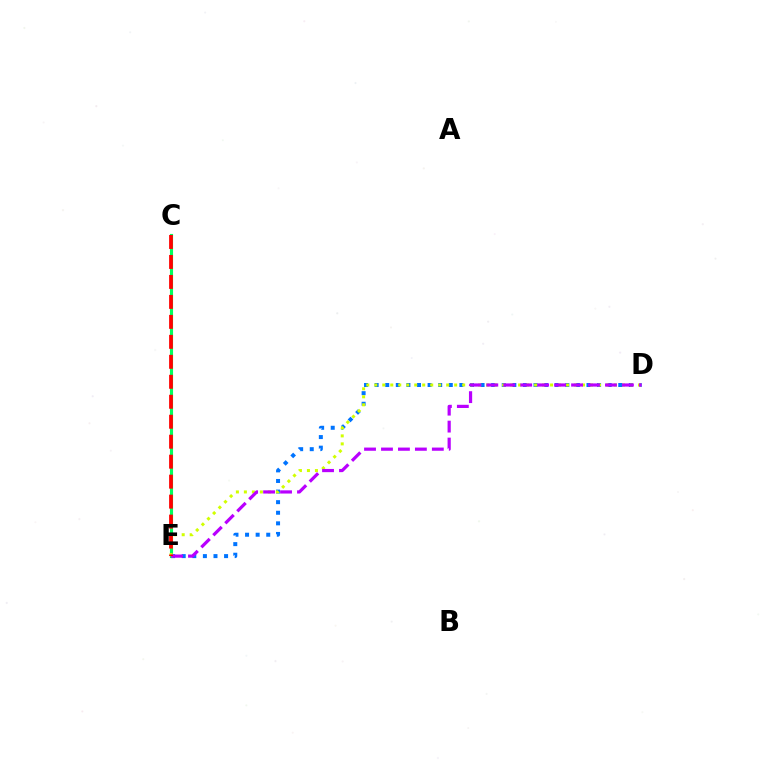{('D', 'E'): [{'color': '#0074ff', 'line_style': 'dotted', 'thickness': 2.88}, {'color': '#d1ff00', 'line_style': 'dotted', 'thickness': 2.17}, {'color': '#b900ff', 'line_style': 'dashed', 'thickness': 2.3}], ('C', 'E'): [{'color': '#00ff5c', 'line_style': 'solid', 'thickness': 2.24}, {'color': '#ff0000', 'line_style': 'dashed', 'thickness': 2.71}]}